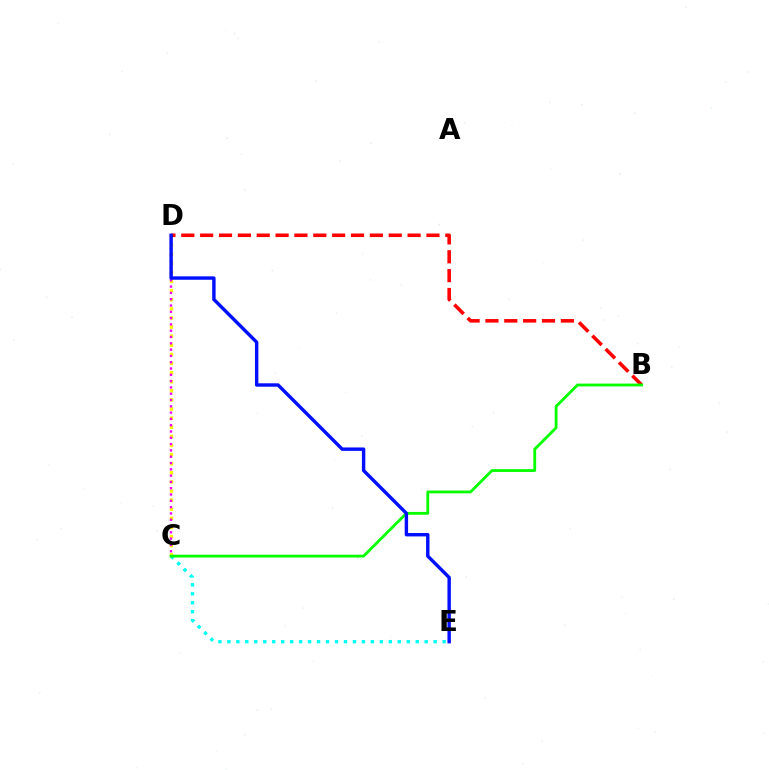{('C', 'E'): [{'color': '#00fff6', 'line_style': 'dotted', 'thickness': 2.44}], ('C', 'D'): [{'color': '#fcf500', 'line_style': 'dotted', 'thickness': 2.48}, {'color': '#ee00ff', 'line_style': 'dotted', 'thickness': 1.71}], ('B', 'D'): [{'color': '#ff0000', 'line_style': 'dashed', 'thickness': 2.56}], ('B', 'C'): [{'color': '#08ff00', 'line_style': 'solid', 'thickness': 2.03}], ('D', 'E'): [{'color': '#0010ff', 'line_style': 'solid', 'thickness': 2.45}]}